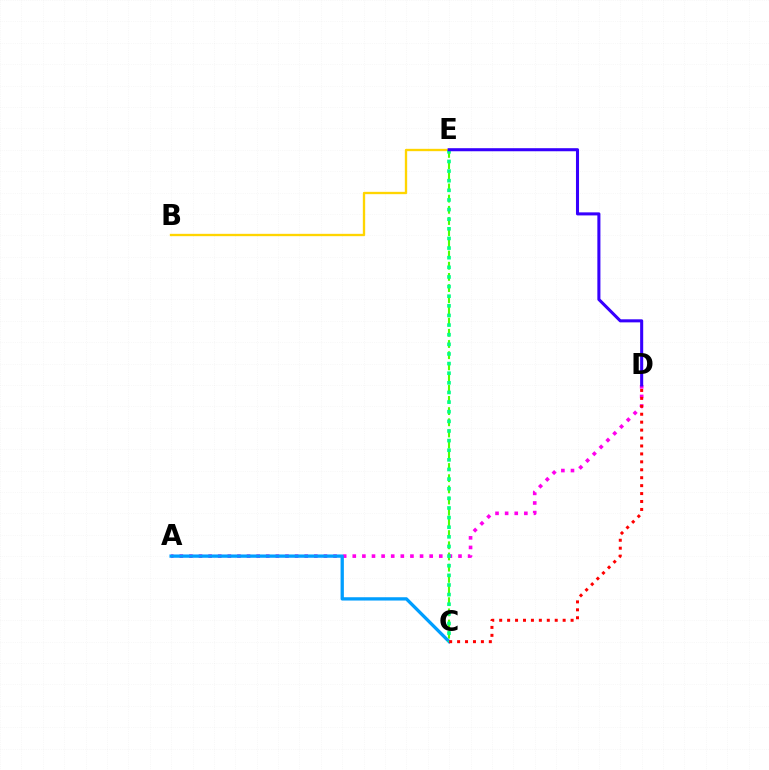{('C', 'E'): [{'color': '#4fff00', 'line_style': 'dashed', 'thickness': 1.52}, {'color': '#00ff86', 'line_style': 'dotted', 'thickness': 2.62}], ('B', 'E'): [{'color': '#ffd500', 'line_style': 'solid', 'thickness': 1.68}], ('A', 'D'): [{'color': '#ff00ed', 'line_style': 'dotted', 'thickness': 2.61}], ('A', 'C'): [{'color': '#009eff', 'line_style': 'solid', 'thickness': 2.38}], ('D', 'E'): [{'color': '#3700ff', 'line_style': 'solid', 'thickness': 2.2}], ('C', 'D'): [{'color': '#ff0000', 'line_style': 'dotted', 'thickness': 2.16}]}